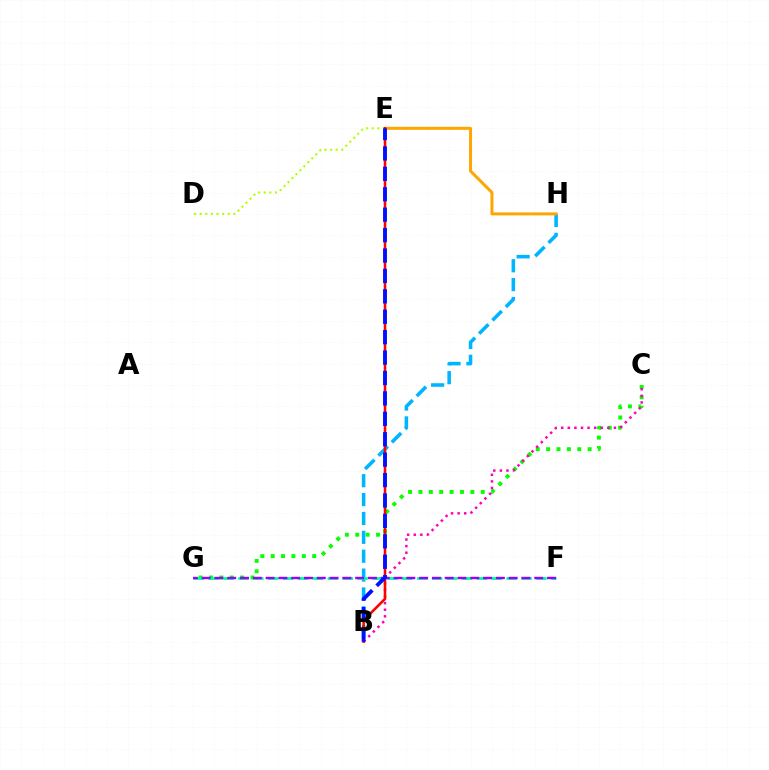{('C', 'G'): [{'color': '#08ff00', 'line_style': 'dotted', 'thickness': 2.82}], ('B', 'H'): [{'color': '#00b5ff', 'line_style': 'dashed', 'thickness': 2.56}], ('E', 'H'): [{'color': '#ffa500', 'line_style': 'solid', 'thickness': 2.16}], ('B', 'C'): [{'color': '#ff00bd', 'line_style': 'dotted', 'thickness': 1.79}], ('F', 'G'): [{'color': '#00ff9d', 'line_style': 'dashed', 'thickness': 2.02}, {'color': '#9b00ff', 'line_style': 'dashed', 'thickness': 1.74}], ('D', 'E'): [{'color': '#b3ff00', 'line_style': 'dotted', 'thickness': 1.52}], ('B', 'E'): [{'color': '#ff0000', 'line_style': 'solid', 'thickness': 1.85}, {'color': '#0010ff', 'line_style': 'dashed', 'thickness': 2.77}]}